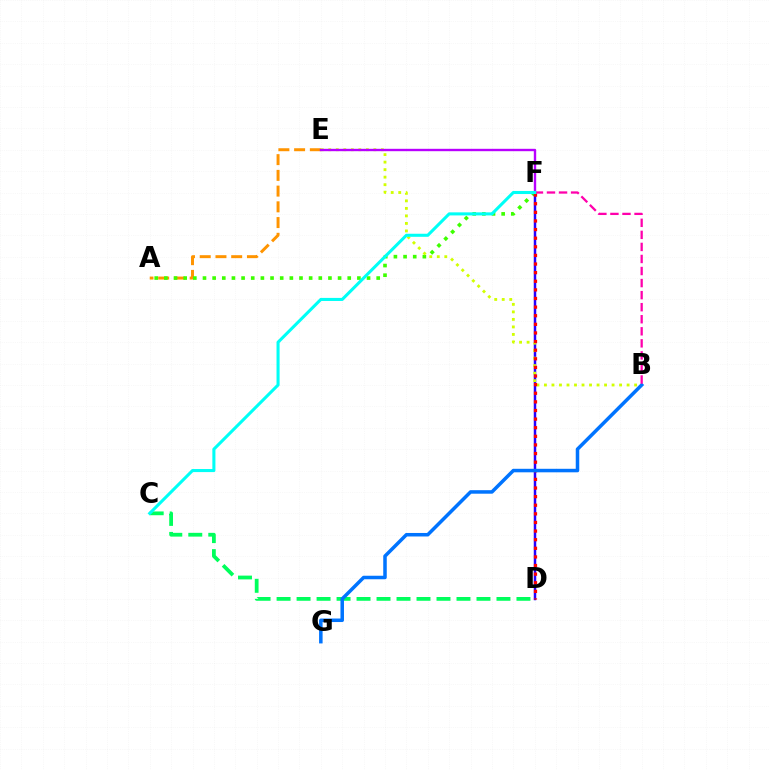{('A', 'E'): [{'color': '#ff9400', 'line_style': 'dashed', 'thickness': 2.14}], ('C', 'D'): [{'color': '#00ff5c', 'line_style': 'dashed', 'thickness': 2.72}], ('A', 'F'): [{'color': '#3dff00', 'line_style': 'dotted', 'thickness': 2.62}], ('D', 'F'): [{'color': '#2500ff', 'line_style': 'solid', 'thickness': 1.78}, {'color': '#ff0000', 'line_style': 'dotted', 'thickness': 2.34}], ('B', 'E'): [{'color': '#d1ff00', 'line_style': 'dotted', 'thickness': 2.04}], ('E', 'F'): [{'color': '#b900ff', 'line_style': 'solid', 'thickness': 1.72}], ('B', 'G'): [{'color': '#0074ff', 'line_style': 'solid', 'thickness': 2.53}], ('B', 'F'): [{'color': '#ff00ac', 'line_style': 'dashed', 'thickness': 1.64}], ('C', 'F'): [{'color': '#00fff6', 'line_style': 'solid', 'thickness': 2.21}]}